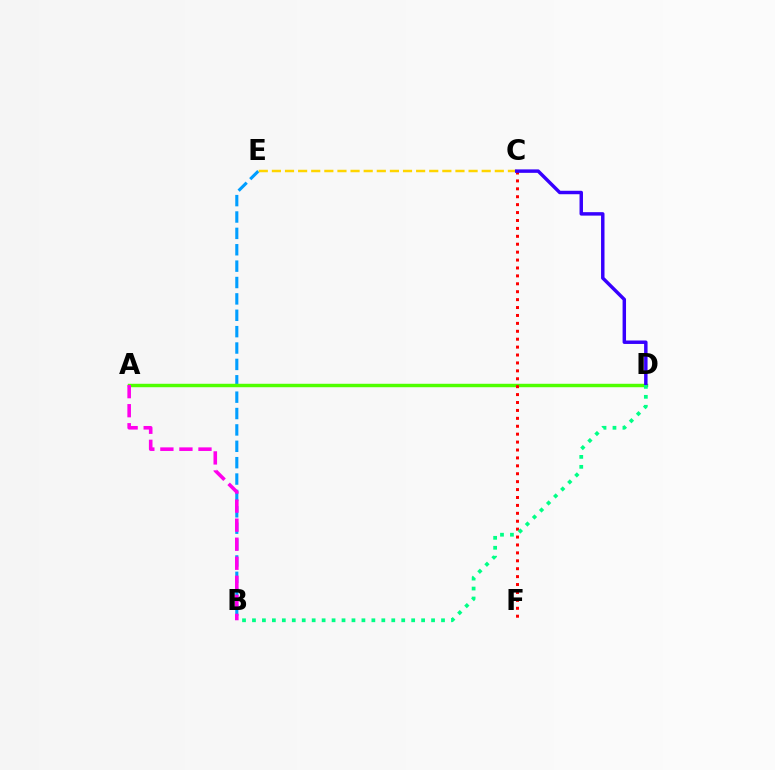{('B', 'E'): [{'color': '#009eff', 'line_style': 'dashed', 'thickness': 2.22}], ('A', 'D'): [{'color': '#4fff00', 'line_style': 'solid', 'thickness': 2.48}], ('A', 'B'): [{'color': '#ff00ed', 'line_style': 'dashed', 'thickness': 2.59}], ('C', 'F'): [{'color': '#ff0000', 'line_style': 'dotted', 'thickness': 2.15}], ('C', 'E'): [{'color': '#ffd500', 'line_style': 'dashed', 'thickness': 1.78}], ('C', 'D'): [{'color': '#3700ff', 'line_style': 'solid', 'thickness': 2.49}], ('B', 'D'): [{'color': '#00ff86', 'line_style': 'dotted', 'thickness': 2.7}]}